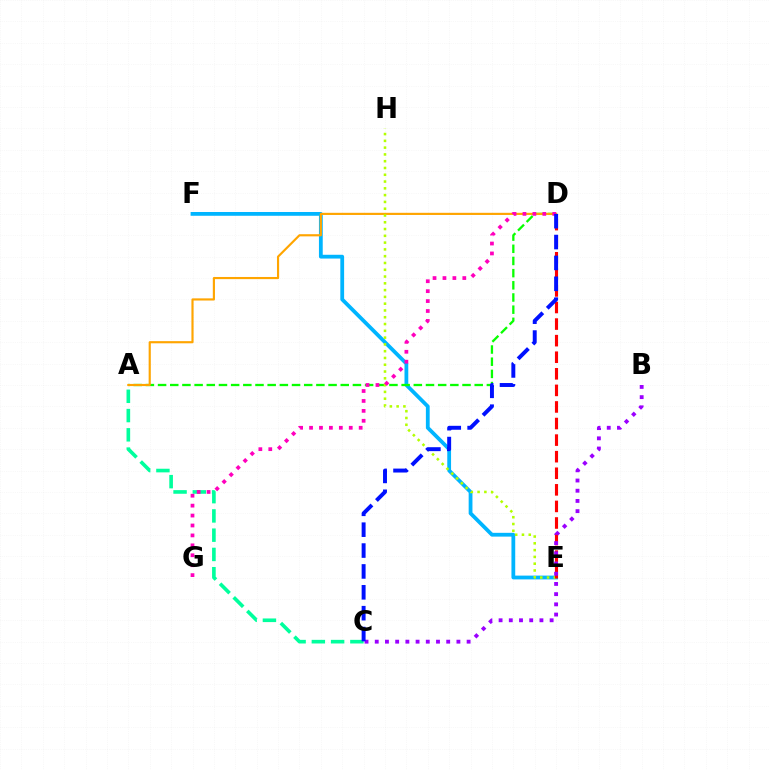{('E', 'F'): [{'color': '#00b5ff', 'line_style': 'solid', 'thickness': 2.73}], ('A', 'C'): [{'color': '#00ff9d', 'line_style': 'dashed', 'thickness': 2.62}], ('A', 'D'): [{'color': '#08ff00', 'line_style': 'dashed', 'thickness': 1.65}, {'color': '#ffa500', 'line_style': 'solid', 'thickness': 1.55}], ('E', 'H'): [{'color': '#b3ff00', 'line_style': 'dotted', 'thickness': 1.84}], ('D', 'E'): [{'color': '#ff0000', 'line_style': 'dashed', 'thickness': 2.25}], ('D', 'G'): [{'color': '#ff00bd', 'line_style': 'dotted', 'thickness': 2.7}], ('B', 'C'): [{'color': '#9b00ff', 'line_style': 'dotted', 'thickness': 2.77}], ('C', 'D'): [{'color': '#0010ff', 'line_style': 'dashed', 'thickness': 2.84}]}